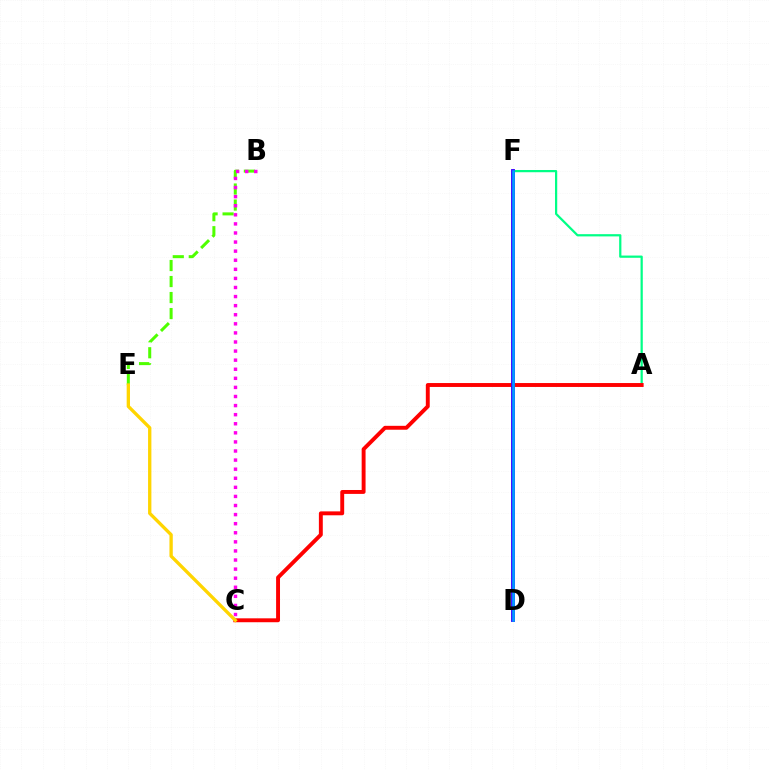{('A', 'F'): [{'color': '#00ff86', 'line_style': 'solid', 'thickness': 1.61}], ('B', 'E'): [{'color': '#4fff00', 'line_style': 'dashed', 'thickness': 2.18}], ('A', 'C'): [{'color': '#ff0000', 'line_style': 'solid', 'thickness': 2.81}], ('C', 'E'): [{'color': '#ffd500', 'line_style': 'solid', 'thickness': 2.39}], ('D', 'F'): [{'color': '#3700ff', 'line_style': 'solid', 'thickness': 2.77}, {'color': '#009eff', 'line_style': 'solid', 'thickness': 1.88}], ('B', 'C'): [{'color': '#ff00ed', 'line_style': 'dotted', 'thickness': 2.47}]}